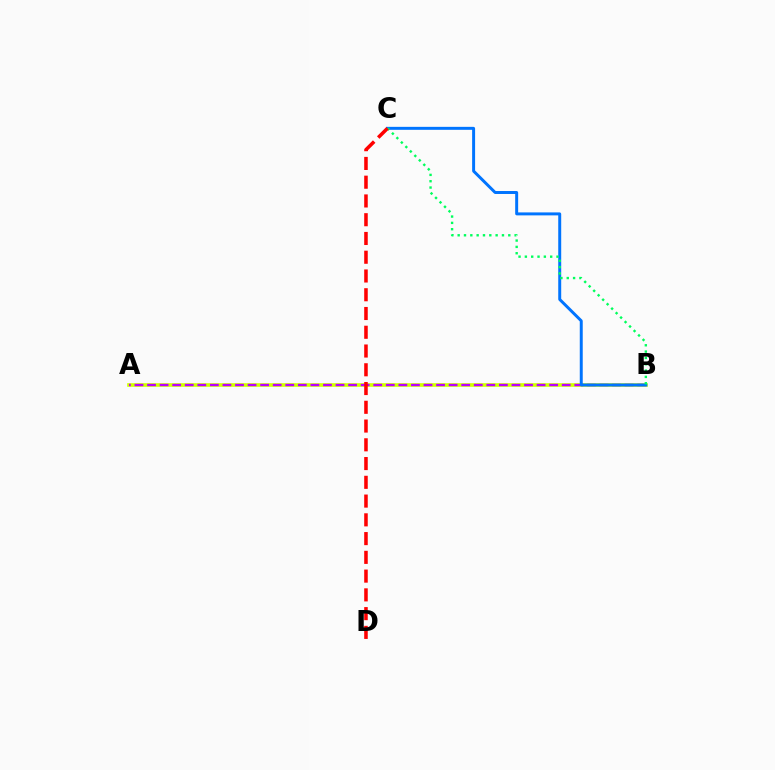{('A', 'B'): [{'color': '#d1ff00', 'line_style': 'solid', 'thickness': 2.61}, {'color': '#b900ff', 'line_style': 'dashed', 'thickness': 1.71}], ('B', 'C'): [{'color': '#0074ff', 'line_style': 'solid', 'thickness': 2.13}, {'color': '#00ff5c', 'line_style': 'dotted', 'thickness': 1.72}], ('C', 'D'): [{'color': '#ff0000', 'line_style': 'dashed', 'thickness': 2.55}]}